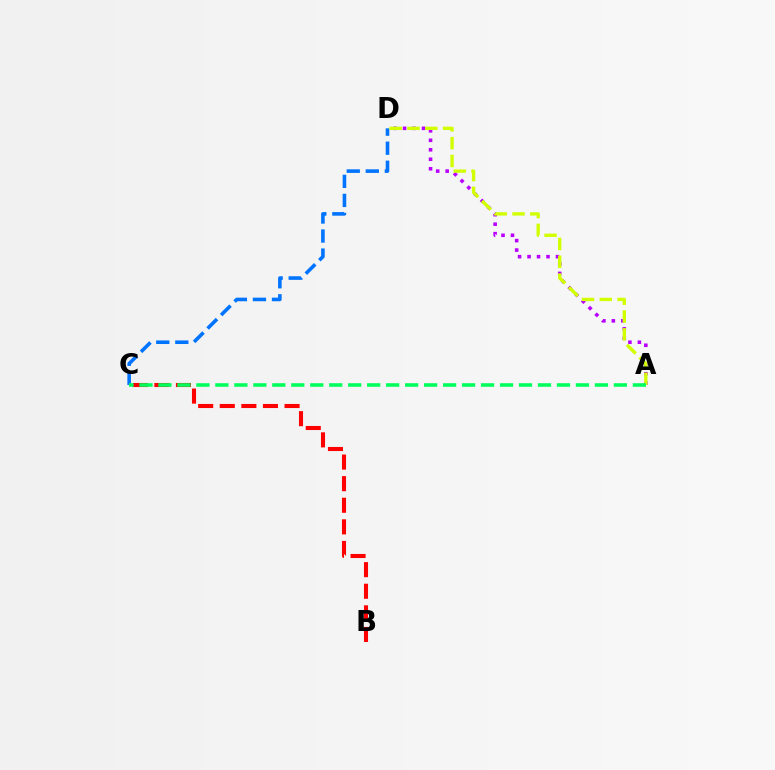{('B', 'C'): [{'color': '#ff0000', 'line_style': 'dashed', 'thickness': 2.93}], ('C', 'D'): [{'color': '#0074ff', 'line_style': 'dashed', 'thickness': 2.59}], ('A', 'D'): [{'color': '#b900ff', 'line_style': 'dotted', 'thickness': 2.58}, {'color': '#d1ff00', 'line_style': 'dashed', 'thickness': 2.42}], ('A', 'C'): [{'color': '#00ff5c', 'line_style': 'dashed', 'thickness': 2.58}]}